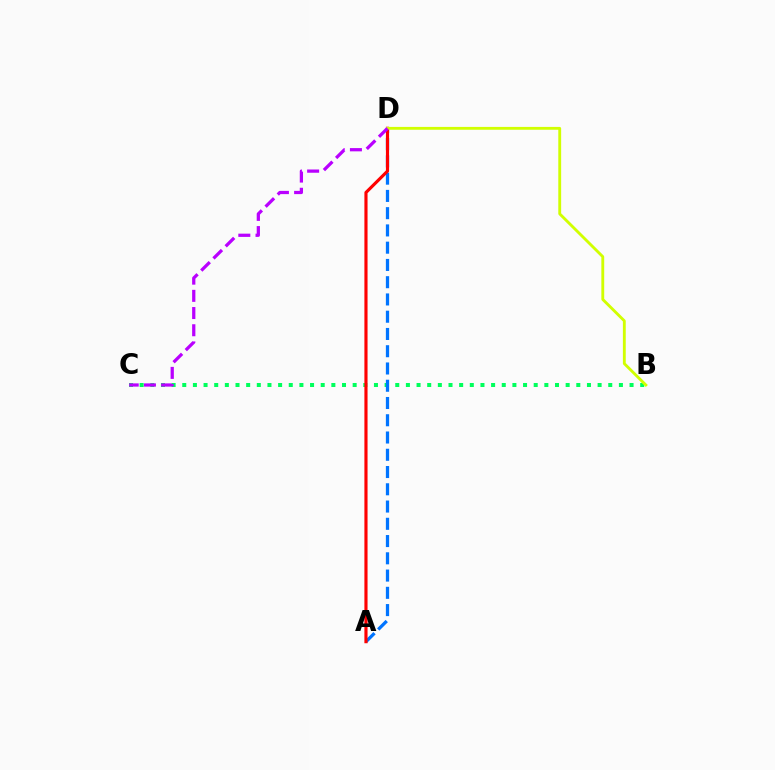{('B', 'C'): [{'color': '#00ff5c', 'line_style': 'dotted', 'thickness': 2.89}], ('A', 'D'): [{'color': '#0074ff', 'line_style': 'dashed', 'thickness': 2.34}, {'color': '#ff0000', 'line_style': 'solid', 'thickness': 2.26}], ('B', 'D'): [{'color': '#d1ff00', 'line_style': 'solid', 'thickness': 2.05}], ('C', 'D'): [{'color': '#b900ff', 'line_style': 'dashed', 'thickness': 2.34}]}